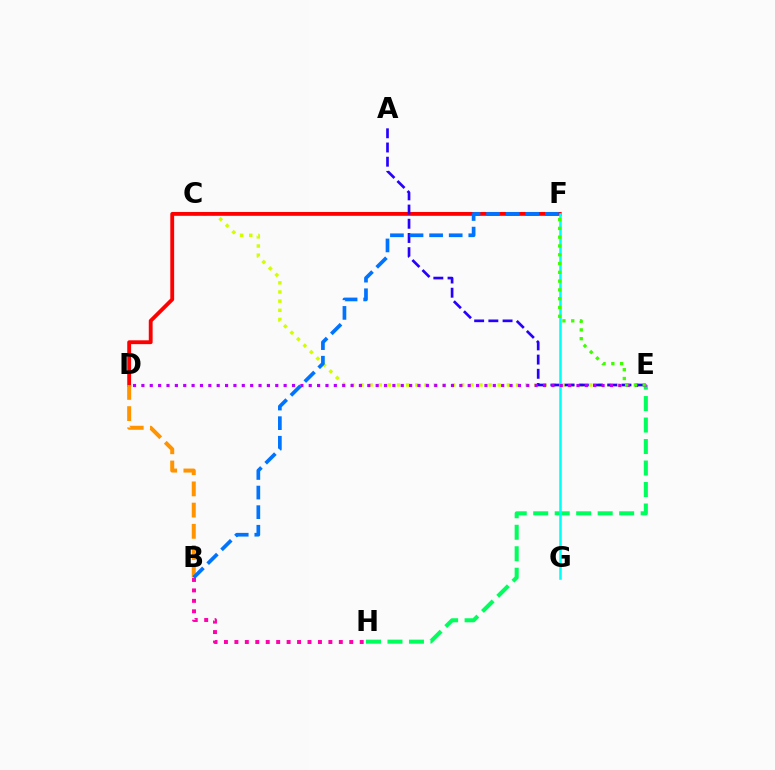{('C', 'E'): [{'color': '#d1ff00', 'line_style': 'dotted', 'thickness': 2.49}], ('D', 'F'): [{'color': '#ff0000', 'line_style': 'solid', 'thickness': 2.77}], ('E', 'H'): [{'color': '#00ff5c', 'line_style': 'dashed', 'thickness': 2.92}], ('A', 'E'): [{'color': '#2500ff', 'line_style': 'dashed', 'thickness': 1.93}], ('B', 'H'): [{'color': '#ff00ac', 'line_style': 'dotted', 'thickness': 2.84}], ('F', 'G'): [{'color': '#00fff6', 'line_style': 'solid', 'thickness': 1.82}], ('D', 'E'): [{'color': '#b900ff', 'line_style': 'dotted', 'thickness': 2.27}], ('E', 'F'): [{'color': '#3dff00', 'line_style': 'dotted', 'thickness': 2.39}], ('B', 'D'): [{'color': '#ff9400', 'line_style': 'dashed', 'thickness': 2.88}], ('B', 'F'): [{'color': '#0074ff', 'line_style': 'dashed', 'thickness': 2.66}]}